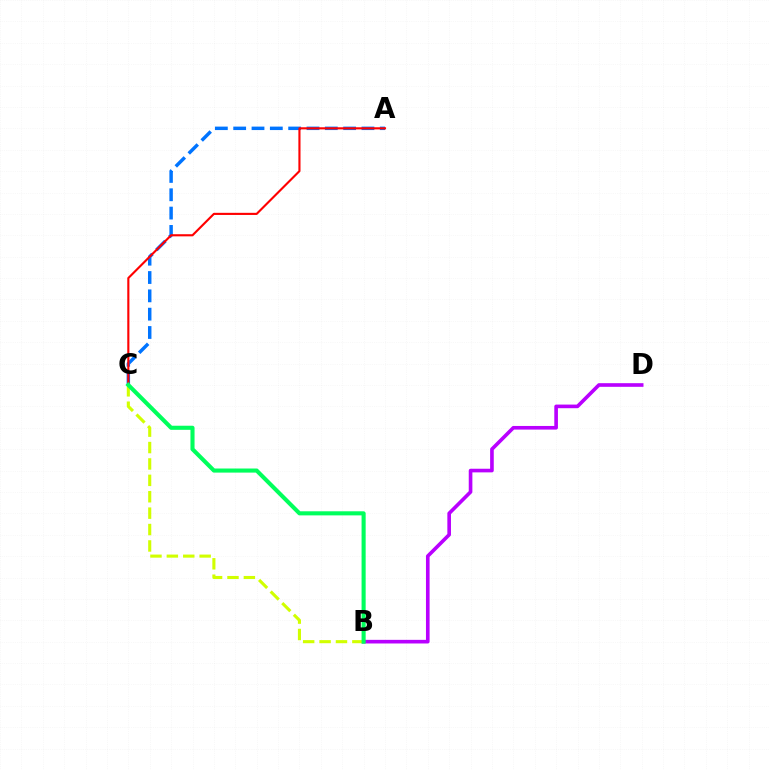{('A', 'C'): [{'color': '#0074ff', 'line_style': 'dashed', 'thickness': 2.49}, {'color': '#ff0000', 'line_style': 'solid', 'thickness': 1.53}], ('B', 'D'): [{'color': '#b900ff', 'line_style': 'solid', 'thickness': 2.61}], ('B', 'C'): [{'color': '#d1ff00', 'line_style': 'dashed', 'thickness': 2.23}, {'color': '#00ff5c', 'line_style': 'solid', 'thickness': 2.95}]}